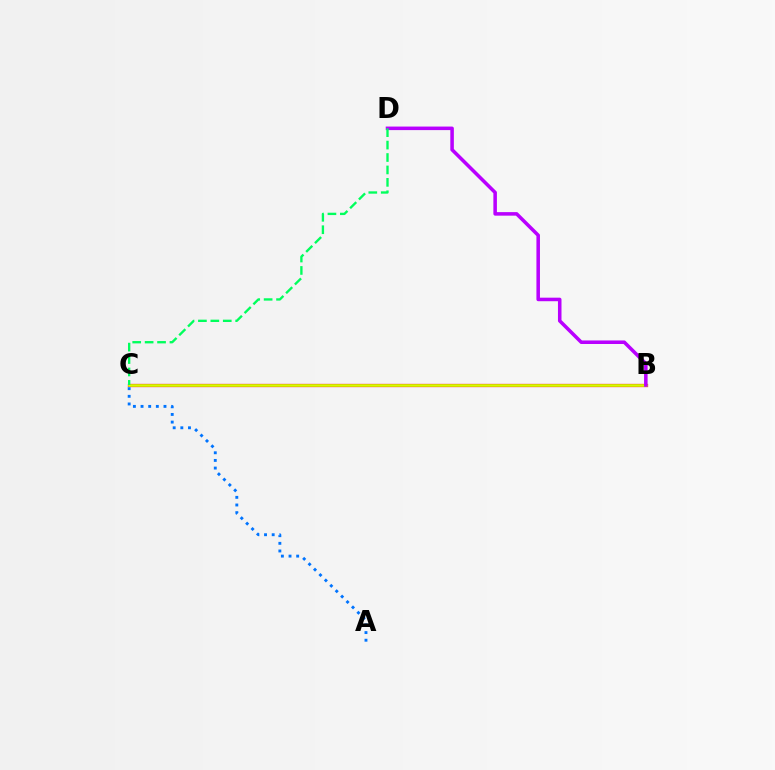{('B', 'C'): [{'color': '#ff0000', 'line_style': 'solid', 'thickness': 2.34}, {'color': '#d1ff00', 'line_style': 'solid', 'thickness': 1.91}], ('B', 'D'): [{'color': '#b900ff', 'line_style': 'solid', 'thickness': 2.55}], ('A', 'C'): [{'color': '#0074ff', 'line_style': 'dotted', 'thickness': 2.08}], ('C', 'D'): [{'color': '#00ff5c', 'line_style': 'dashed', 'thickness': 1.69}]}